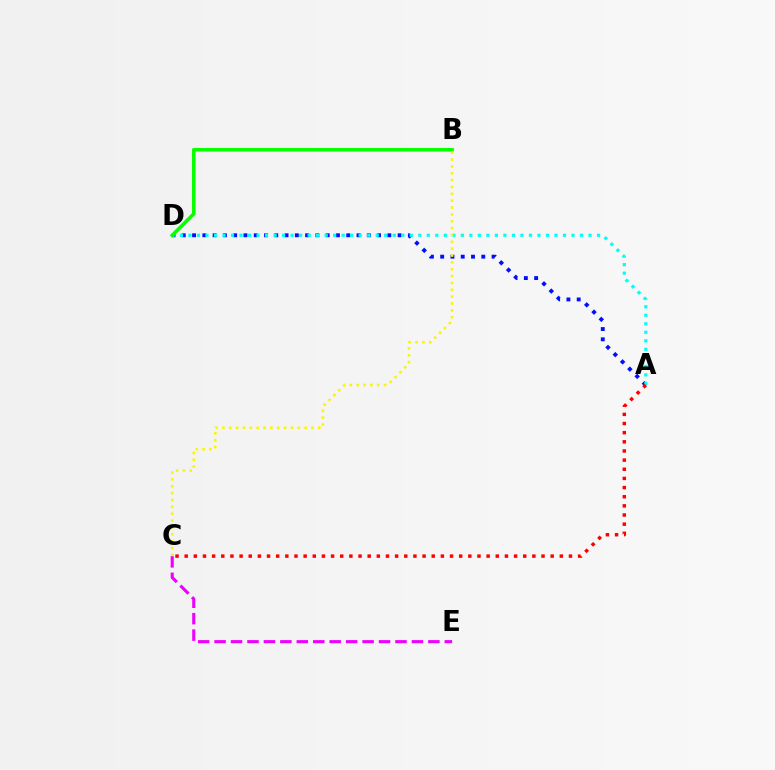{('A', 'D'): [{'color': '#0010ff', 'line_style': 'dotted', 'thickness': 2.79}, {'color': '#00fff6', 'line_style': 'dotted', 'thickness': 2.31}], ('A', 'C'): [{'color': '#ff0000', 'line_style': 'dotted', 'thickness': 2.49}], ('C', 'E'): [{'color': '#ee00ff', 'line_style': 'dashed', 'thickness': 2.23}], ('B', 'D'): [{'color': '#08ff00', 'line_style': 'solid', 'thickness': 2.56}], ('B', 'C'): [{'color': '#fcf500', 'line_style': 'dotted', 'thickness': 1.86}]}